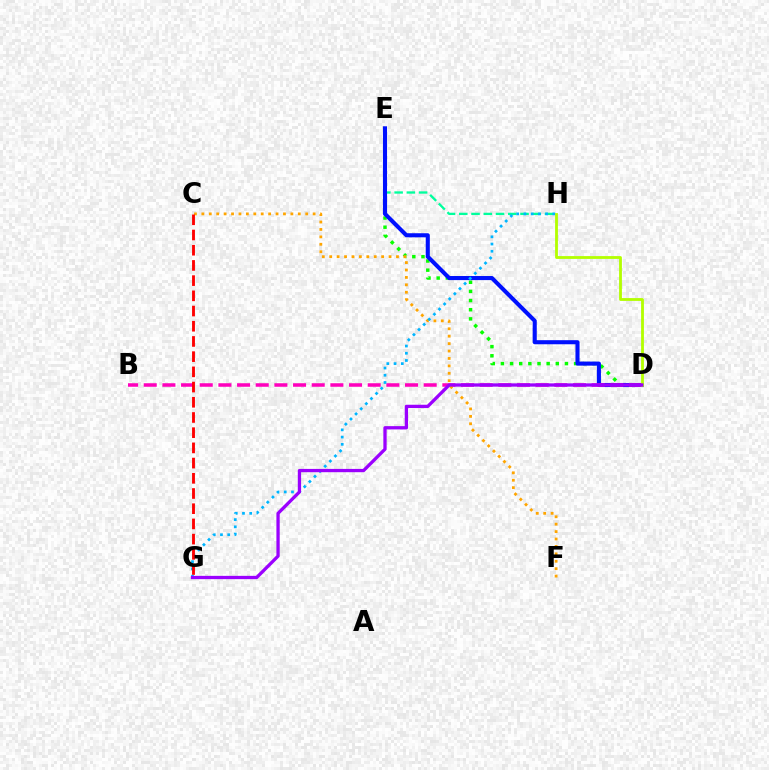{('E', 'H'): [{'color': '#00ff9d', 'line_style': 'dashed', 'thickness': 1.66}], ('D', 'E'): [{'color': '#08ff00', 'line_style': 'dotted', 'thickness': 2.49}, {'color': '#0010ff', 'line_style': 'solid', 'thickness': 2.94}], ('B', 'D'): [{'color': '#ff00bd', 'line_style': 'dashed', 'thickness': 2.54}], ('C', 'F'): [{'color': '#ffa500', 'line_style': 'dotted', 'thickness': 2.02}], ('G', 'H'): [{'color': '#00b5ff', 'line_style': 'dotted', 'thickness': 1.96}], ('D', 'H'): [{'color': '#b3ff00', 'line_style': 'solid', 'thickness': 2.03}], ('D', 'G'): [{'color': '#9b00ff', 'line_style': 'solid', 'thickness': 2.37}], ('C', 'G'): [{'color': '#ff0000', 'line_style': 'dashed', 'thickness': 2.07}]}